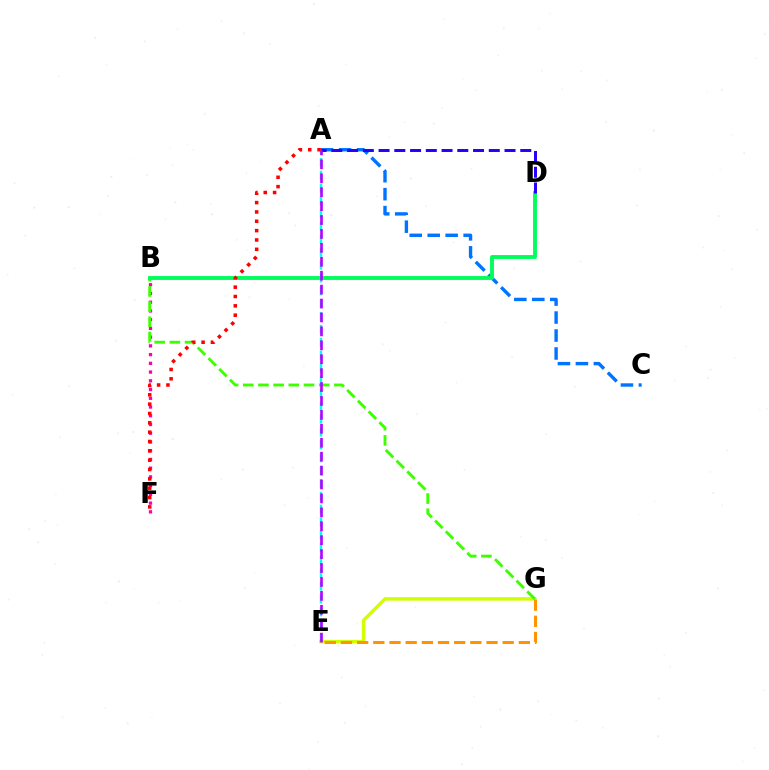{('A', 'C'): [{'color': '#0074ff', 'line_style': 'dashed', 'thickness': 2.44}], ('B', 'F'): [{'color': '#ff00ac', 'line_style': 'dotted', 'thickness': 2.37}], ('E', 'G'): [{'color': '#d1ff00', 'line_style': 'solid', 'thickness': 2.49}, {'color': '#ff9400', 'line_style': 'dashed', 'thickness': 2.2}], ('B', 'G'): [{'color': '#3dff00', 'line_style': 'dashed', 'thickness': 2.06}], ('B', 'D'): [{'color': '#00ff5c', 'line_style': 'solid', 'thickness': 2.8}], ('A', 'E'): [{'color': '#00fff6', 'line_style': 'dashed', 'thickness': 1.74}, {'color': '#b900ff', 'line_style': 'dashed', 'thickness': 1.89}], ('A', 'F'): [{'color': '#ff0000', 'line_style': 'dotted', 'thickness': 2.54}], ('A', 'D'): [{'color': '#2500ff', 'line_style': 'dashed', 'thickness': 2.14}]}